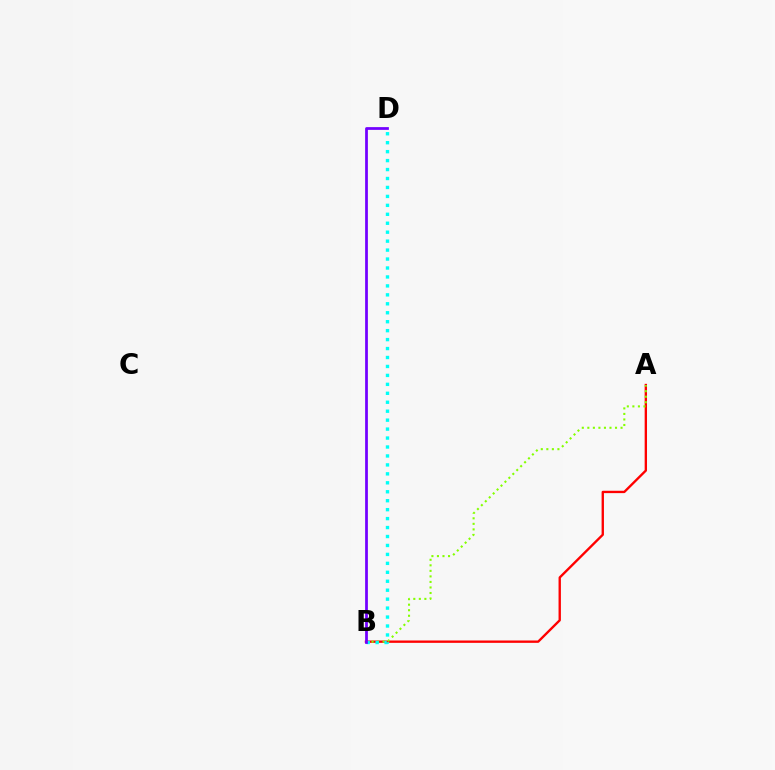{('A', 'B'): [{'color': '#ff0000', 'line_style': 'solid', 'thickness': 1.69}, {'color': '#84ff00', 'line_style': 'dotted', 'thickness': 1.5}], ('B', 'D'): [{'color': '#00fff6', 'line_style': 'dotted', 'thickness': 2.43}, {'color': '#7200ff', 'line_style': 'solid', 'thickness': 1.98}]}